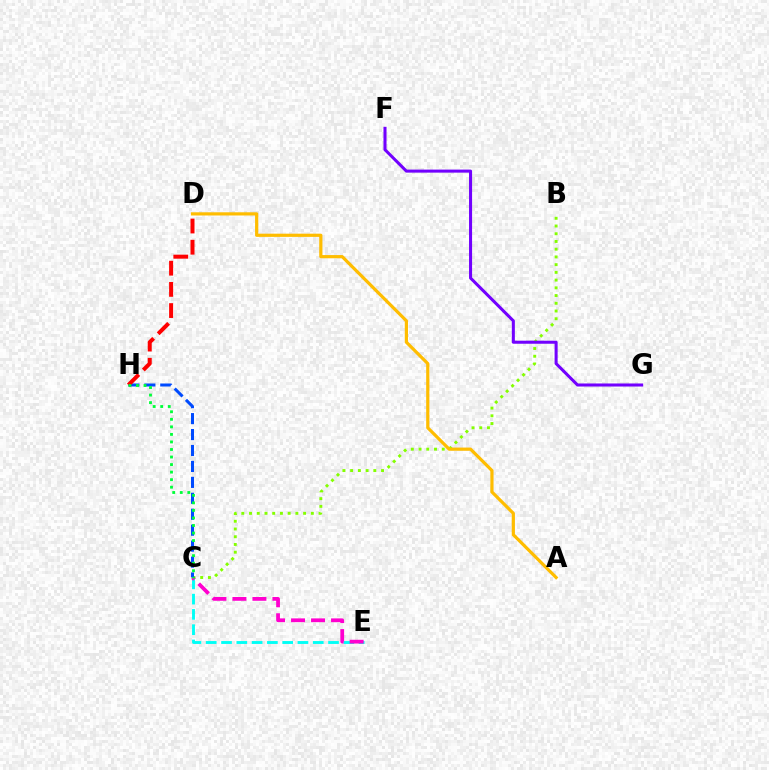{('C', 'E'): [{'color': '#00fff6', 'line_style': 'dashed', 'thickness': 2.08}, {'color': '#ff00cf', 'line_style': 'dashed', 'thickness': 2.72}], ('B', 'C'): [{'color': '#84ff00', 'line_style': 'dotted', 'thickness': 2.1}], ('F', 'G'): [{'color': '#7200ff', 'line_style': 'solid', 'thickness': 2.19}], ('C', 'H'): [{'color': '#004bff', 'line_style': 'dashed', 'thickness': 2.17}, {'color': '#00ff39', 'line_style': 'dotted', 'thickness': 2.05}], ('D', 'H'): [{'color': '#ff0000', 'line_style': 'dashed', 'thickness': 2.88}], ('A', 'D'): [{'color': '#ffbd00', 'line_style': 'solid', 'thickness': 2.3}]}